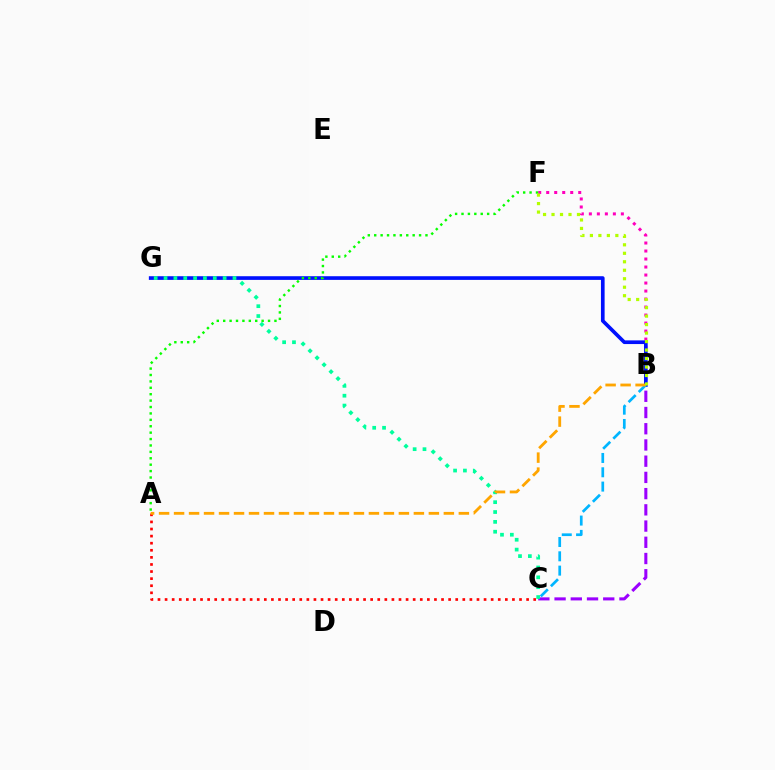{('B', 'F'): [{'color': '#ff00bd', 'line_style': 'dotted', 'thickness': 2.17}, {'color': '#b3ff00', 'line_style': 'dotted', 'thickness': 2.3}], ('A', 'C'): [{'color': '#ff0000', 'line_style': 'dotted', 'thickness': 1.93}], ('B', 'C'): [{'color': '#9b00ff', 'line_style': 'dashed', 'thickness': 2.2}, {'color': '#00b5ff', 'line_style': 'dashed', 'thickness': 1.94}], ('B', 'G'): [{'color': '#0010ff', 'line_style': 'solid', 'thickness': 2.65}], ('C', 'G'): [{'color': '#00ff9d', 'line_style': 'dotted', 'thickness': 2.68}], ('A', 'F'): [{'color': '#08ff00', 'line_style': 'dotted', 'thickness': 1.74}], ('A', 'B'): [{'color': '#ffa500', 'line_style': 'dashed', 'thickness': 2.04}]}